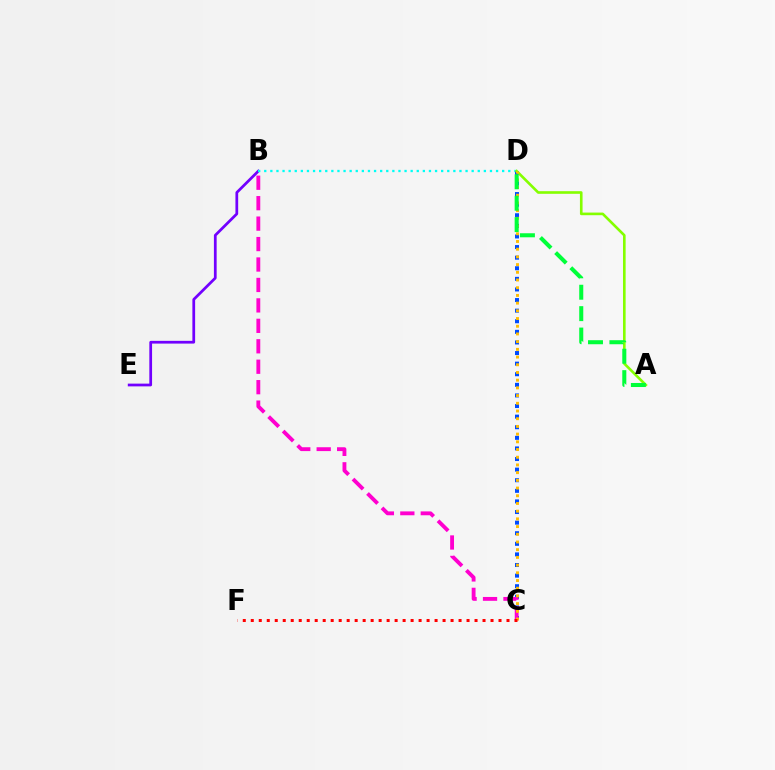{('B', 'E'): [{'color': '#7200ff', 'line_style': 'solid', 'thickness': 1.97}], ('B', 'D'): [{'color': '#00fff6', 'line_style': 'dotted', 'thickness': 1.66}], ('C', 'D'): [{'color': '#004bff', 'line_style': 'dotted', 'thickness': 2.88}, {'color': '#ffbd00', 'line_style': 'dotted', 'thickness': 2.09}], ('A', 'D'): [{'color': '#84ff00', 'line_style': 'solid', 'thickness': 1.89}, {'color': '#00ff39', 'line_style': 'dashed', 'thickness': 2.91}], ('B', 'C'): [{'color': '#ff00cf', 'line_style': 'dashed', 'thickness': 2.78}], ('C', 'F'): [{'color': '#ff0000', 'line_style': 'dotted', 'thickness': 2.17}]}